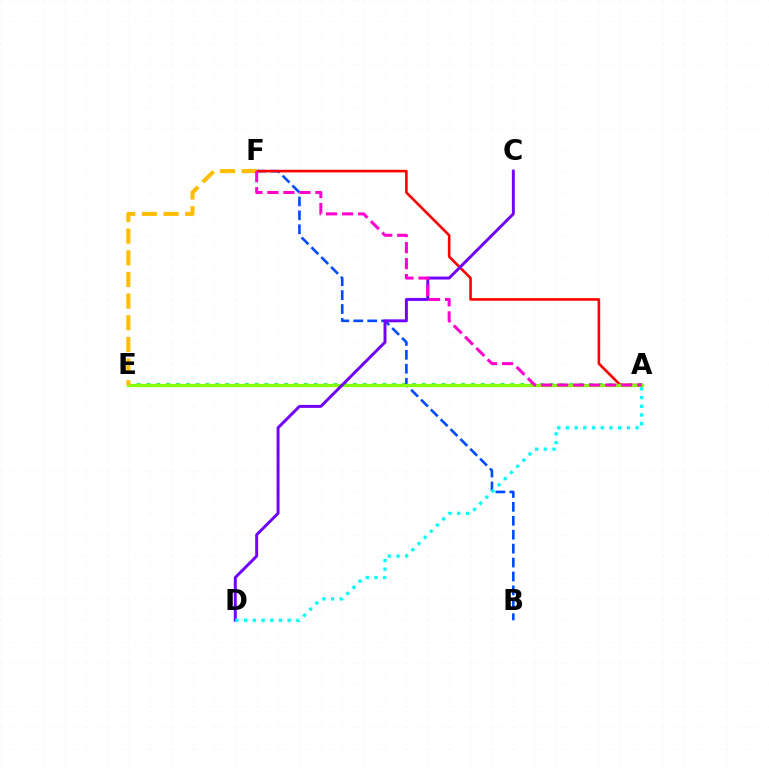{('A', 'E'): [{'color': '#00ff39', 'line_style': 'dotted', 'thickness': 2.67}, {'color': '#84ff00', 'line_style': 'solid', 'thickness': 2.34}], ('B', 'F'): [{'color': '#004bff', 'line_style': 'dashed', 'thickness': 1.89}], ('A', 'F'): [{'color': '#ff0000', 'line_style': 'solid', 'thickness': 1.87}, {'color': '#ff00cf', 'line_style': 'dashed', 'thickness': 2.17}], ('C', 'D'): [{'color': '#7200ff', 'line_style': 'solid', 'thickness': 2.12}], ('E', 'F'): [{'color': '#ffbd00', 'line_style': 'dashed', 'thickness': 2.94}], ('A', 'D'): [{'color': '#00fff6', 'line_style': 'dotted', 'thickness': 2.37}]}